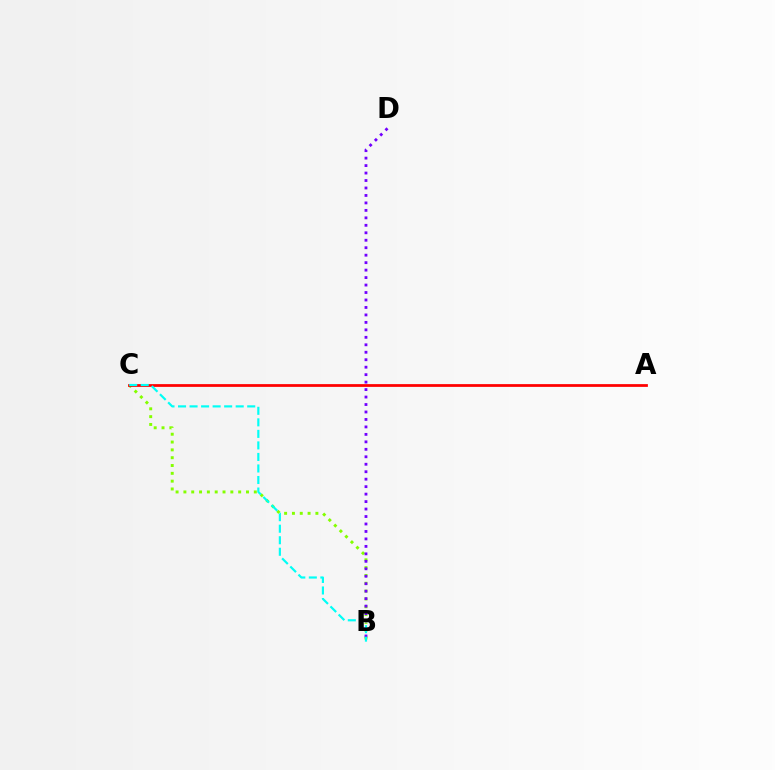{('B', 'C'): [{'color': '#84ff00', 'line_style': 'dotted', 'thickness': 2.13}, {'color': '#00fff6', 'line_style': 'dashed', 'thickness': 1.57}], ('B', 'D'): [{'color': '#7200ff', 'line_style': 'dotted', 'thickness': 2.03}], ('A', 'C'): [{'color': '#ff0000', 'line_style': 'solid', 'thickness': 1.99}]}